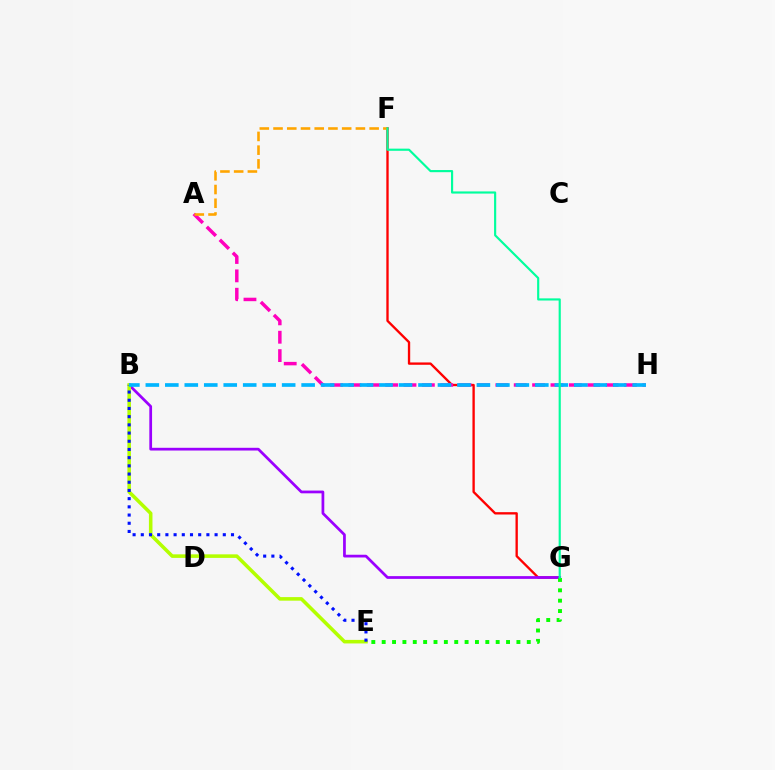{('F', 'G'): [{'color': '#ff0000', 'line_style': 'solid', 'thickness': 1.68}, {'color': '#00ff9d', 'line_style': 'solid', 'thickness': 1.55}], ('B', 'G'): [{'color': '#9b00ff', 'line_style': 'solid', 'thickness': 1.97}], ('A', 'H'): [{'color': '#ff00bd', 'line_style': 'dashed', 'thickness': 2.5}], ('B', 'E'): [{'color': '#b3ff00', 'line_style': 'solid', 'thickness': 2.56}, {'color': '#0010ff', 'line_style': 'dotted', 'thickness': 2.23}], ('A', 'F'): [{'color': '#ffa500', 'line_style': 'dashed', 'thickness': 1.87}], ('B', 'H'): [{'color': '#00b5ff', 'line_style': 'dashed', 'thickness': 2.65}], ('E', 'G'): [{'color': '#08ff00', 'line_style': 'dotted', 'thickness': 2.82}]}